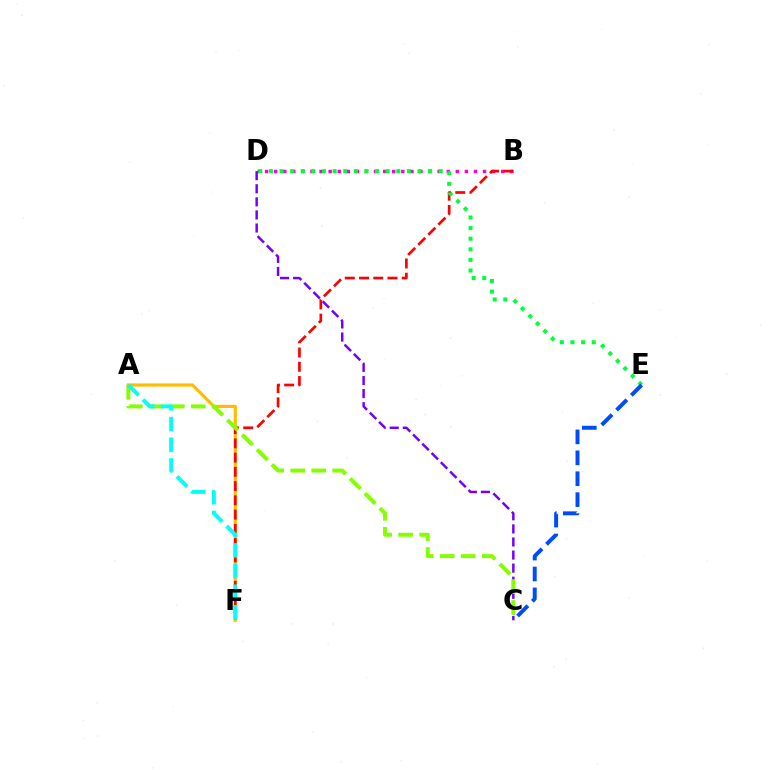{('A', 'F'): [{'color': '#ffbd00', 'line_style': 'solid', 'thickness': 2.29}, {'color': '#00fff6', 'line_style': 'dashed', 'thickness': 2.81}], ('B', 'D'): [{'color': '#ff00cf', 'line_style': 'dotted', 'thickness': 2.47}], ('C', 'D'): [{'color': '#7200ff', 'line_style': 'dashed', 'thickness': 1.78}], ('B', 'F'): [{'color': '#ff0000', 'line_style': 'dashed', 'thickness': 1.94}], ('D', 'E'): [{'color': '#00ff39', 'line_style': 'dotted', 'thickness': 2.88}], ('C', 'E'): [{'color': '#004bff', 'line_style': 'dashed', 'thickness': 2.84}], ('A', 'C'): [{'color': '#84ff00', 'line_style': 'dashed', 'thickness': 2.85}]}